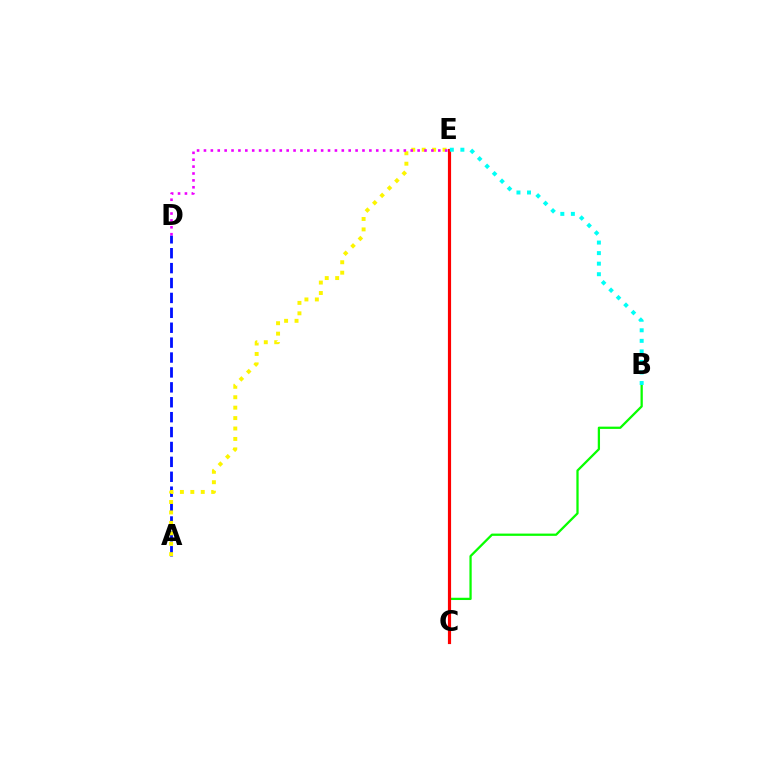{('A', 'D'): [{'color': '#0010ff', 'line_style': 'dashed', 'thickness': 2.02}], ('A', 'E'): [{'color': '#fcf500', 'line_style': 'dotted', 'thickness': 2.83}], ('B', 'C'): [{'color': '#08ff00', 'line_style': 'solid', 'thickness': 1.64}], ('C', 'E'): [{'color': '#ff0000', 'line_style': 'solid', 'thickness': 2.29}], ('B', 'E'): [{'color': '#00fff6', 'line_style': 'dotted', 'thickness': 2.86}], ('D', 'E'): [{'color': '#ee00ff', 'line_style': 'dotted', 'thickness': 1.87}]}